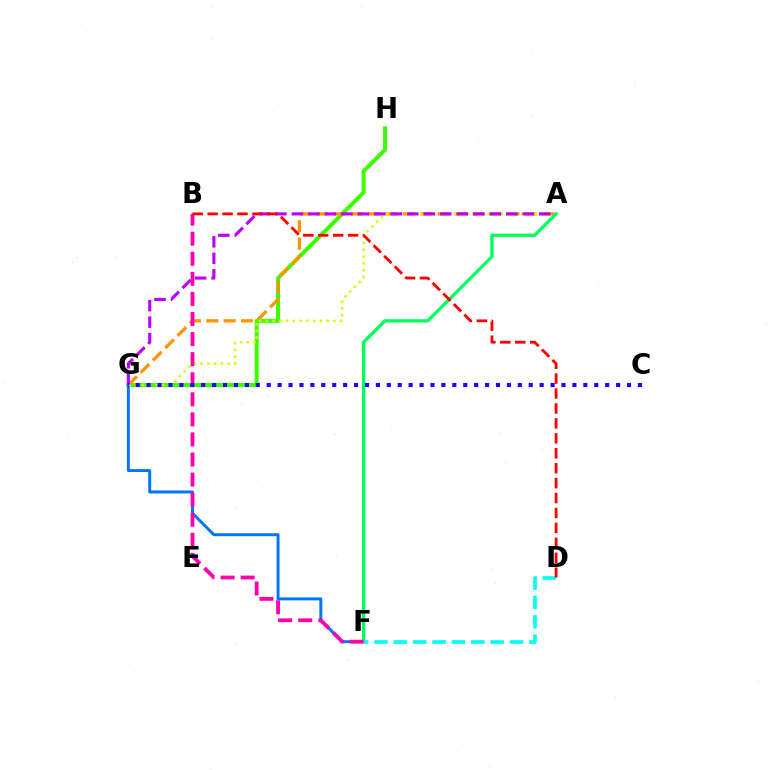{('G', 'H'): [{'color': '#3dff00', 'line_style': 'solid', 'thickness': 2.87}], ('A', 'G'): [{'color': '#ff9400', 'line_style': 'dashed', 'thickness': 2.36}, {'color': '#d1ff00', 'line_style': 'dotted', 'thickness': 1.83}, {'color': '#b900ff', 'line_style': 'dashed', 'thickness': 2.24}], ('F', 'G'): [{'color': '#0074ff', 'line_style': 'solid', 'thickness': 2.12}], ('A', 'F'): [{'color': '#00ff5c', 'line_style': 'solid', 'thickness': 2.35}], ('D', 'F'): [{'color': '#00fff6', 'line_style': 'dashed', 'thickness': 2.63}], ('B', 'F'): [{'color': '#ff00ac', 'line_style': 'dashed', 'thickness': 2.73}], ('C', 'G'): [{'color': '#2500ff', 'line_style': 'dotted', 'thickness': 2.97}], ('B', 'D'): [{'color': '#ff0000', 'line_style': 'dashed', 'thickness': 2.03}]}